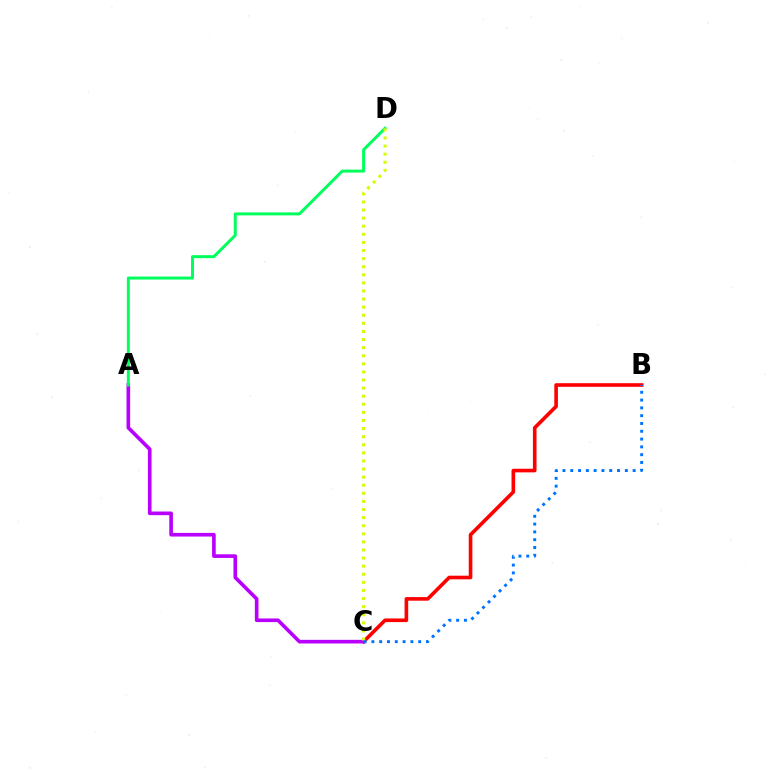{('B', 'C'): [{'color': '#ff0000', 'line_style': 'solid', 'thickness': 2.61}, {'color': '#0074ff', 'line_style': 'dotted', 'thickness': 2.12}], ('A', 'C'): [{'color': '#b900ff', 'line_style': 'solid', 'thickness': 2.62}], ('A', 'D'): [{'color': '#00ff5c', 'line_style': 'solid', 'thickness': 2.15}], ('C', 'D'): [{'color': '#d1ff00', 'line_style': 'dotted', 'thickness': 2.2}]}